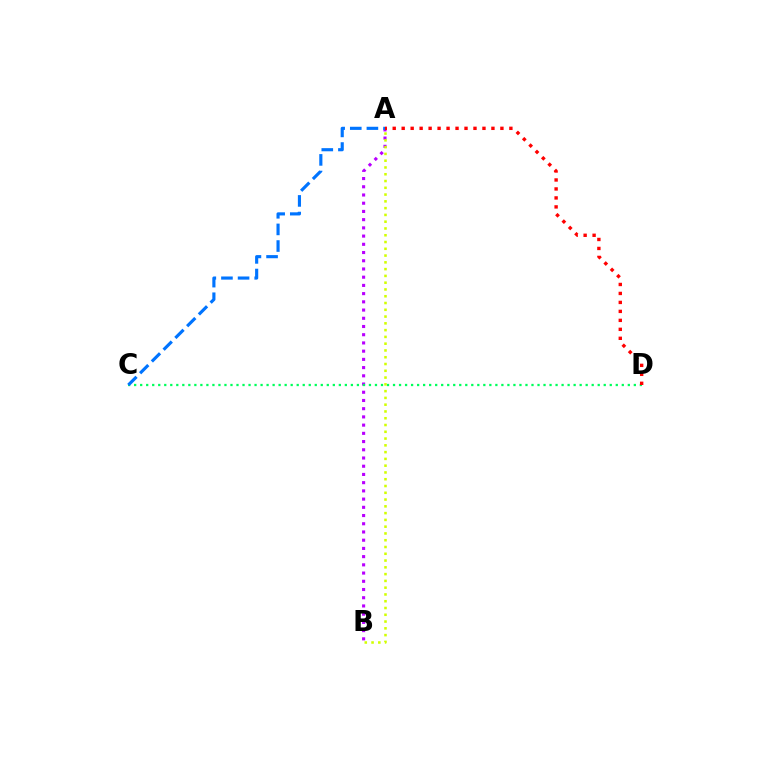{('A', 'B'): [{'color': '#b900ff', 'line_style': 'dotted', 'thickness': 2.23}, {'color': '#d1ff00', 'line_style': 'dotted', 'thickness': 1.84}], ('C', 'D'): [{'color': '#00ff5c', 'line_style': 'dotted', 'thickness': 1.64}], ('A', 'D'): [{'color': '#ff0000', 'line_style': 'dotted', 'thickness': 2.44}], ('A', 'C'): [{'color': '#0074ff', 'line_style': 'dashed', 'thickness': 2.26}]}